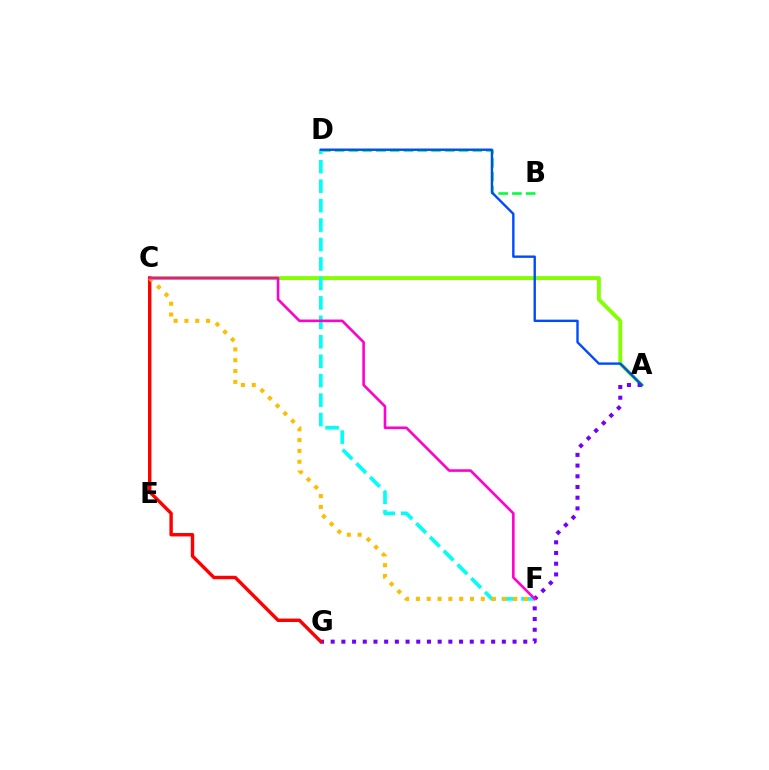{('A', 'C'): [{'color': '#84ff00', 'line_style': 'solid', 'thickness': 2.79}], ('B', 'D'): [{'color': '#00ff39', 'line_style': 'dashed', 'thickness': 1.87}], ('A', 'G'): [{'color': '#7200ff', 'line_style': 'dotted', 'thickness': 2.91}], ('C', 'G'): [{'color': '#ff0000', 'line_style': 'solid', 'thickness': 2.46}], ('D', 'F'): [{'color': '#00fff6', 'line_style': 'dashed', 'thickness': 2.64}], ('A', 'D'): [{'color': '#004bff', 'line_style': 'solid', 'thickness': 1.72}], ('C', 'F'): [{'color': '#ffbd00', 'line_style': 'dotted', 'thickness': 2.94}, {'color': '#ff00cf', 'line_style': 'solid', 'thickness': 1.88}]}